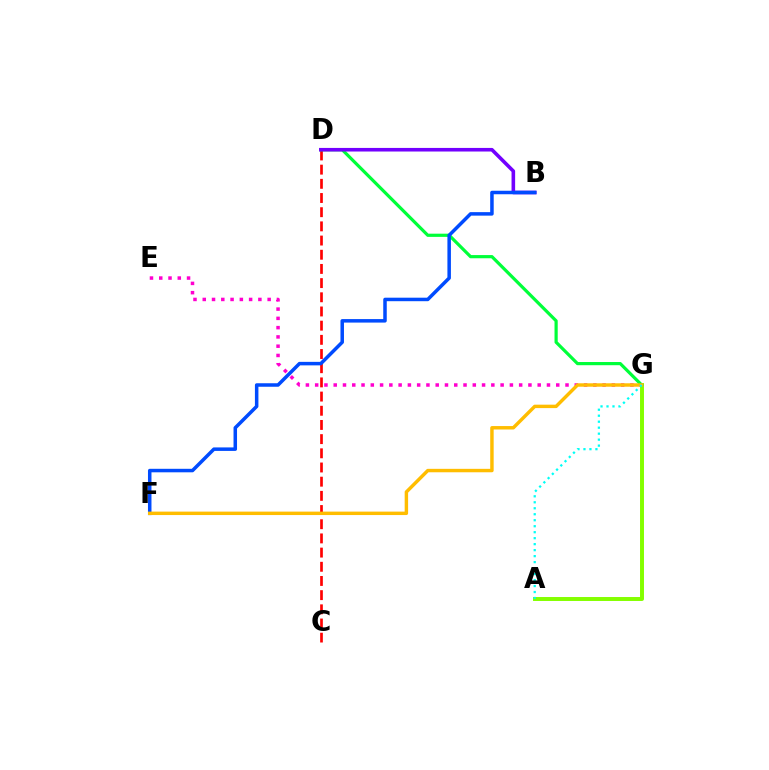{('C', 'D'): [{'color': '#ff0000', 'line_style': 'dashed', 'thickness': 1.93}], ('A', 'G'): [{'color': '#84ff00', 'line_style': 'solid', 'thickness': 2.84}, {'color': '#00fff6', 'line_style': 'dotted', 'thickness': 1.63}], ('E', 'G'): [{'color': '#ff00cf', 'line_style': 'dotted', 'thickness': 2.52}], ('D', 'G'): [{'color': '#00ff39', 'line_style': 'solid', 'thickness': 2.3}], ('B', 'D'): [{'color': '#7200ff', 'line_style': 'solid', 'thickness': 2.59}], ('B', 'F'): [{'color': '#004bff', 'line_style': 'solid', 'thickness': 2.52}], ('F', 'G'): [{'color': '#ffbd00', 'line_style': 'solid', 'thickness': 2.47}]}